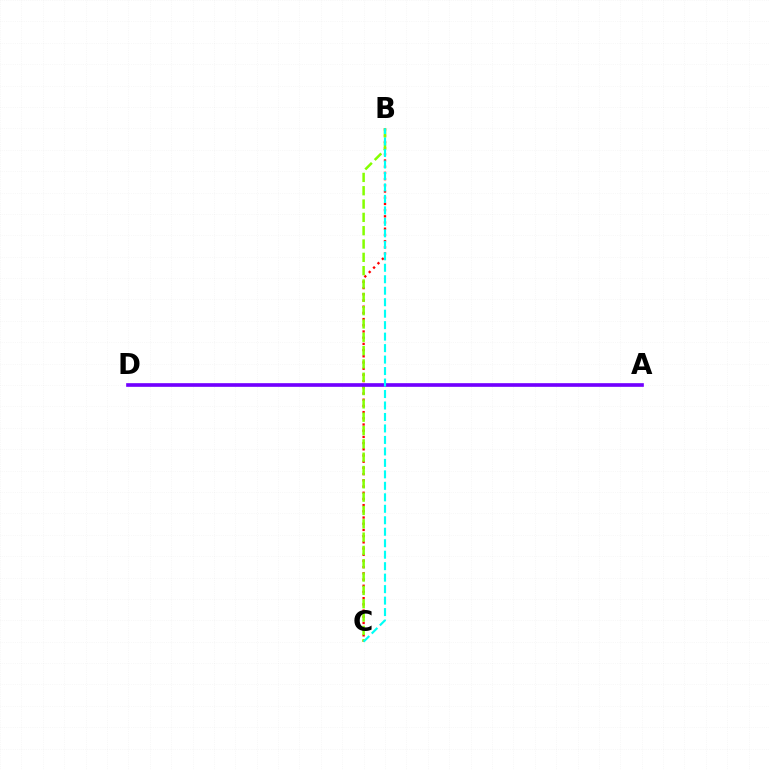{('B', 'C'): [{'color': '#ff0000', 'line_style': 'dotted', 'thickness': 1.68}, {'color': '#84ff00', 'line_style': 'dashed', 'thickness': 1.81}, {'color': '#00fff6', 'line_style': 'dashed', 'thickness': 1.56}], ('A', 'D'): [{'color': '#7200ff', 'line_style': 'solid', 'thickness': 2.63}]}